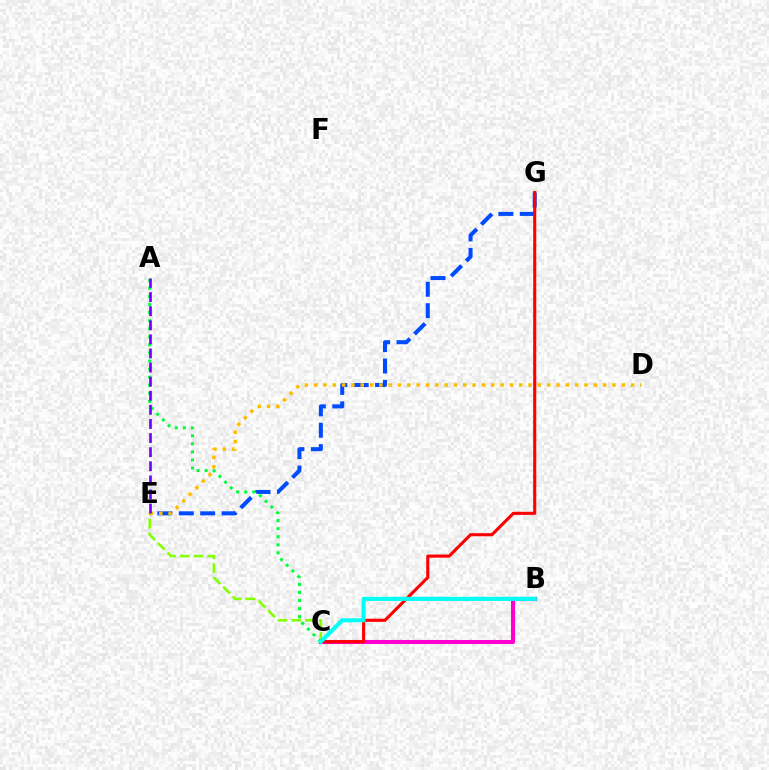{('B', 'C'): [{'color': '#ff00cf', 'line_style': 'solid', 'thickness': 2.93}, {'color': '#00fff6', 'line_style': 'solid', 'thickness': 2.95}], ('E', 'G'): [{'color': '#004bff', 'line_style': 'dashed', 'thickness': 2.91}], ('C', 'E'): [{'color': '#84ff00', 'line_style': 'dashed', 'thickness': 1.86}], ('C', 'G'): [{'color': '#ff0000', 'line_style': 'solid', 'thickness': 2.24}], ('D', 'E'): [{'color': '#ffbd00', 'line_style': 'dotted', 'thickness': 2.53}], ('A', 'C'): [{'color': '#00ff39', 'line_style': 'dotted', 'thickness': 2.19}], ('A', 'E'): [{'color': '#7200ff', 'line_style': 'dashed', 'thickness': 1.92}]}